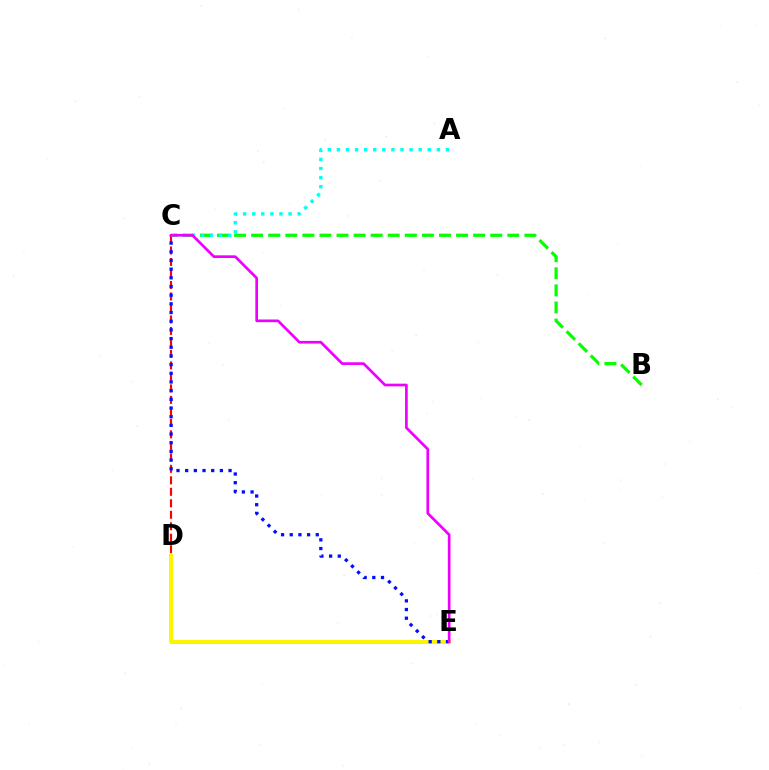{('C', 'D'): [{'color': '#ff0000', 'line_style': 'dashed', 'thickness': 1.56}], ('D', 'E'): [{'color': '#fcf500', 'line_style': 'solid', 'thickness': 2.88}], ('B', 'C'): [{'color': '#08ff00', 'line_style': 'dashed', 'thickness': 2.32}], ('C', 'E'): [{'color': '#0010ff', 'line_style': 'dotted', 'thickness': 2.36}, {'color': '#ee00ff', 'line_style': 'solid', 'thickness': 1.93}], ('A', 'C'): [{'color': '#00fff6', 'line_style': 'dotted', 'thickness': 2.47}]}